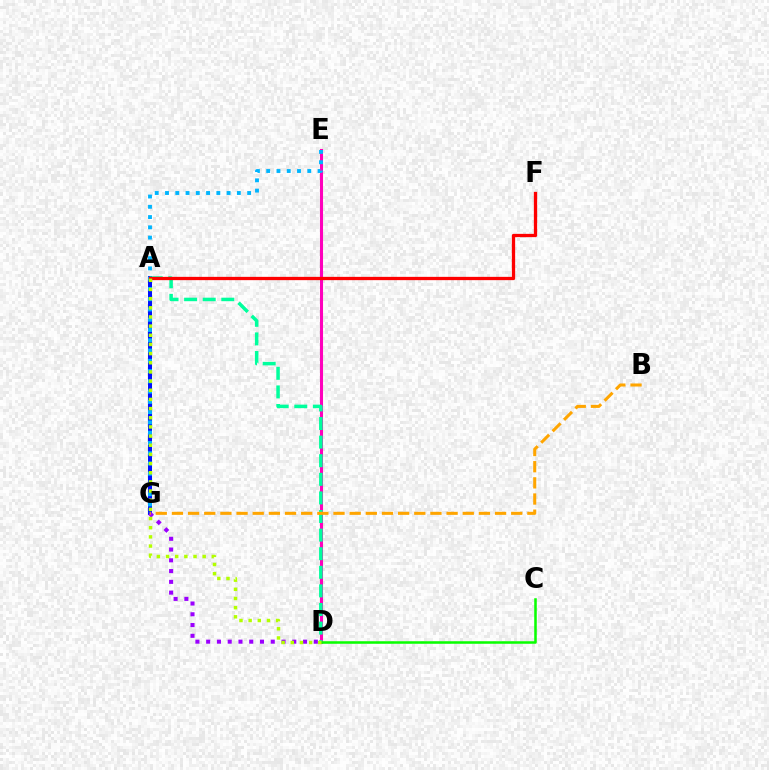{('A', 'G'): [{'color': '#0010ff', 'line_style': 'solid', 'thickness': 2.9}], ('D', 'E'): [{'color': '#ff00bd', 'line_style': 'solid', 'thickness': 2.2}], ('D', 'G'): [{'color': '#9b00ff', 'line_style': 'dotted', 'thickness': 2.92}], ('A', 'D'): [{'color': '#00ff9d', 'line_style': 'dashed', 'thickness': 2.53}, {'color': '#b3ff00', 'line_style': 'dotted', 'thickness': 2.49}], ('E', 'G'): [{'color': '#00b5ff', 'line_style': 'dotted', 'thickness': 2.79}], ('A', 'F'): [{'color': '#ff0000', 'line_style': 'solid', 'thickness': 2.36}], ('C', 'D'): [{'color': '#08ff00', 'line_style': 'solid', 'thickness': 1.82}], ('B', 'G'): [{'color': '#ffa500', 'line_style': 'dashed', 'thickness': 2.19}]}